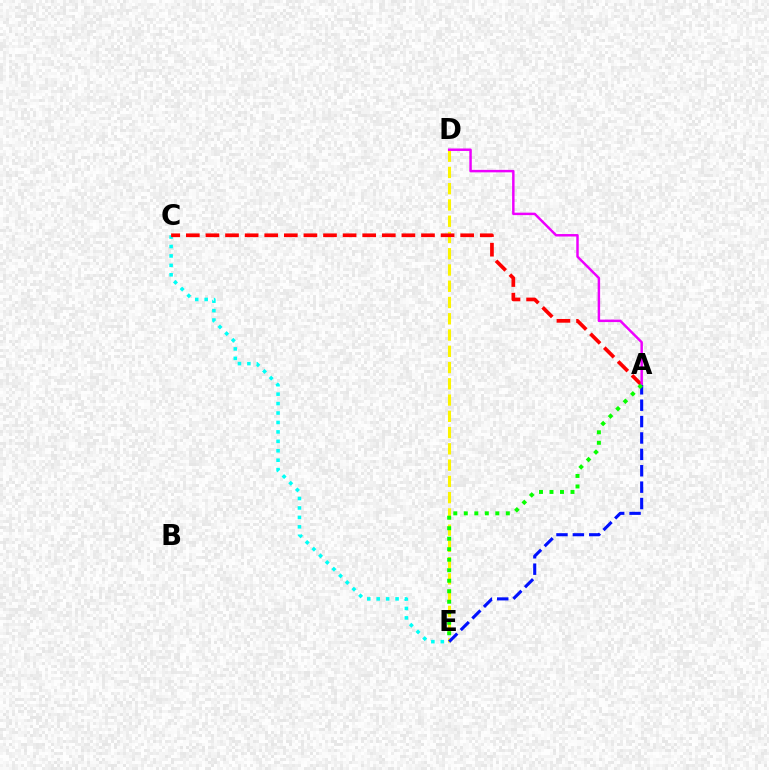{('C', 'E'): [{'color': '#00fff6', 'line_style': 'dotted', 'thickness': 2.56}], ('D', 'E'): [{'color': '#fcf500', 'line_style': 'dashed', 'thickness': 2.21}], ('A', 'C'): [{'color': '#ff0000', 'line_style': 'dashed', 'thickness': 2.66}], ('A', 'D'): [{'color': '#ee00ff', 'line_style': 'solid', 'thickness': 1.78}], ('A', 'E'): [{'color': '#0010ff', 'line_style': 'dashed', 'thickness': 2.23}, {'color': '#08ff00', 'line_style': 'dotted', 'thickness': 2.85}]}